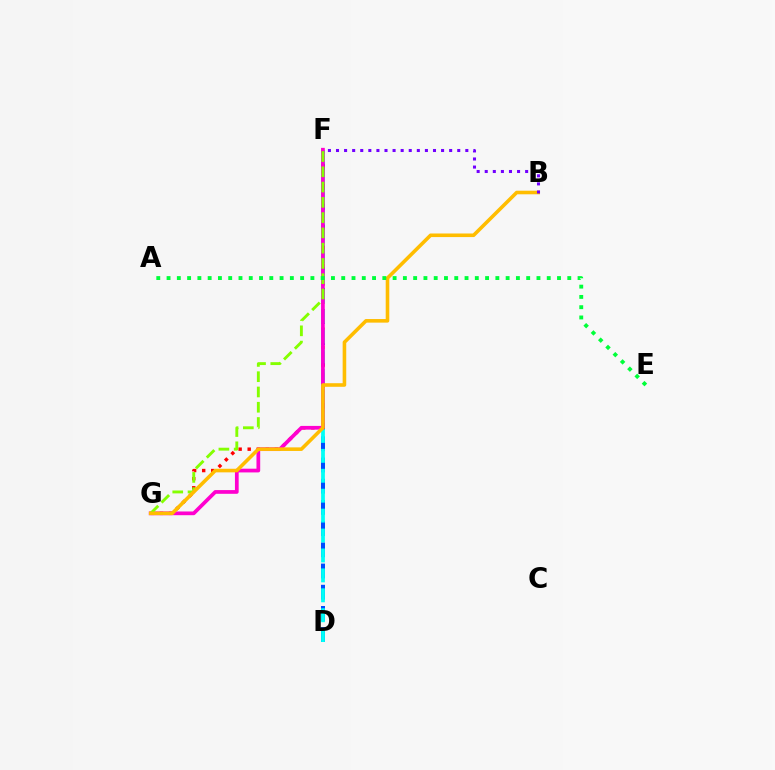{('D', 'F'): [{'color': '#004bff', 'line_style': 'dashed', 'thickness': 2.88}, {'color': '#00fff6', 'line_style': 'dashed', 'thickness': 2.71}], ('F', 'G'): [{'color': '#ff0000', 'line_style': 'dotted', 'thickness': 2.46}, {'color': '#ff00cf', 'line_style': 'solid', 'thickness': 2.68}, {'color': '#84ff00', 'line_style': 'dashed', 'thickness': 2.07}], ('B', 'G'): [{'color': '#ffbd00', 'line_style': 'solid', 'thickness': 2.58}], ('B', 'F'): [{'color': '#7200ff', 'line_style': 'dotted', 'thickness': 2.2}], ('A', 'E'): [{'color': '#00ff39', 'line_style': 'dotted', 'thickness': 2.79}]}